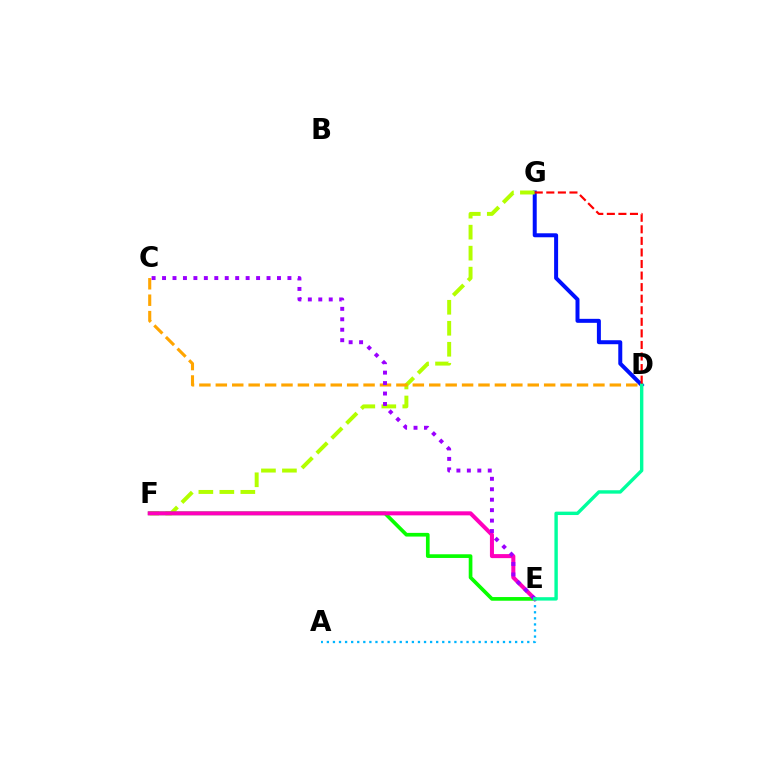{('D', 'G'): [{'color': '#0010ff', 'line_style': 'solid', 'thickness': 2.87}, {'color': '#ff0000', 'line_style': 'dashed', 'thickness': 1.57}], ('F', 'G'): [{'color': '#b3ff00', 'line_style': 'dashed', 'thickness': 2.85}], ('E', 'F'): [{'color': '#08ff00', 'line_style': 'solid', 'thickness': 2.65}, {'color': '#ff00bd', 'line_style': 'solid', 'thickness': 2.9}], ('C', 'D'): [{'color': '#ffa500', 'line_style': 'dashed', 'thickness': 2.23}], ('A', 'E'): [{'color': '#00b5ff', 'line_style': 'dotted', 'thickness': 1.65}], ('C', 'E'): [{'color': '#9b00ff', 'line_style': 'dotted', 'thickness': 2.84}], ('D', 'E'): [{'color': '#00ff9d', 'line_style': 'solid', 'thickness': 2.45}]}